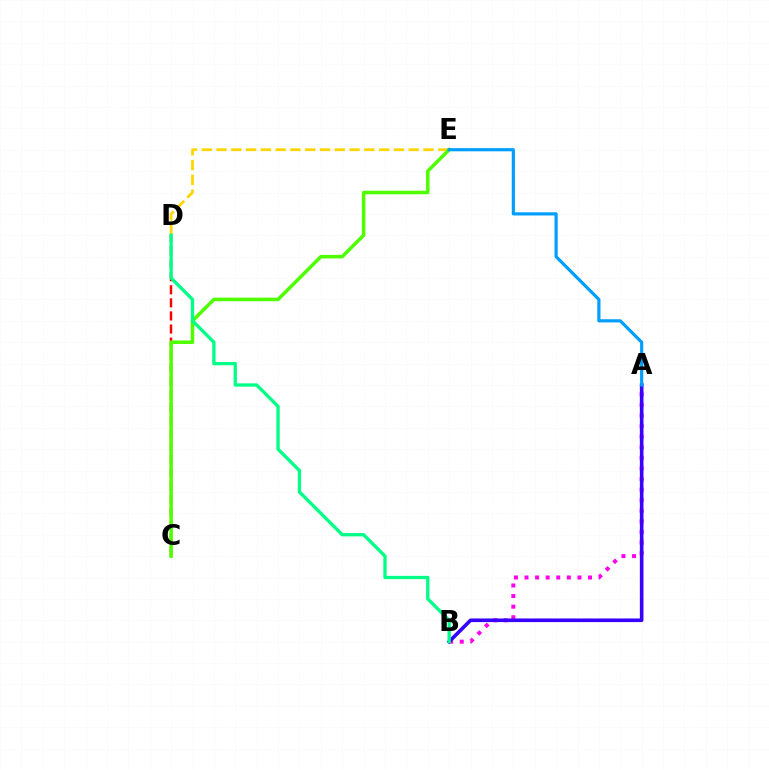{('C', 'D'): [{'color': '#ff0000', 'line_style': 'dashed', 'thickness': 1.78}], ('D', 'E'): [{'color': '#ffd500', 'line_style': 'dashed', 'thickness': 2.01}], ('C', 'E'): [{'color': '#4fff00', 'line_style': 'solid', 'thickness': 2.54}], ('A', 'B'): [{'color': '#ff00ed', 'line_style': 'dotted', 'thickness': 2.87}, {'color': '#3700ff', 'line_style': 'solid', 'thickness': 2.61}], ('A', 'E'): [{'color': '#009eff', 'line_style': 'solid', 'thickness': 2.28}], ('B', 'D'): [{'color': '#00ff86', 'line_style': 'solid', 'thickness': 2.38}]}